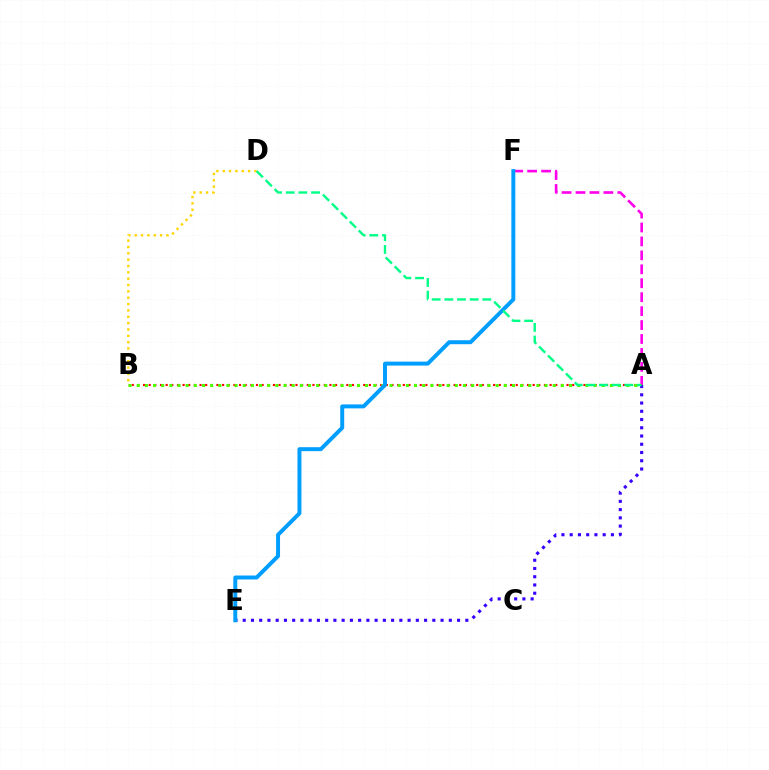{('A', 'F'): [{'color': '#ff00ed', 'line_style': 'dashed', 'thickness': 1.89}], ('A', 'B'): [{'color': '#ff0000', 'line_style': 'dotted', 'thickness': 1.53}, {'color': '#4fff00', 'line_style': 'dotted', 'thickness': 2.22}], ('B', 'D'): [{'color': '#ffd500', 'line_style': 'dotted', 'thickness': 1.72}], ('A', 'E'): [{'color': '#3700ff', 'line_style': 'dotted', 'thickness': 2.24}], ('E', 'F'): [{'color': '#009eff', 'line_style': 'solid', 'thickness': 2.85}], ('A', 'D'): [{'color': '#00ff86', 'line_style': 'dashed', 'thickness': 1.72}]}